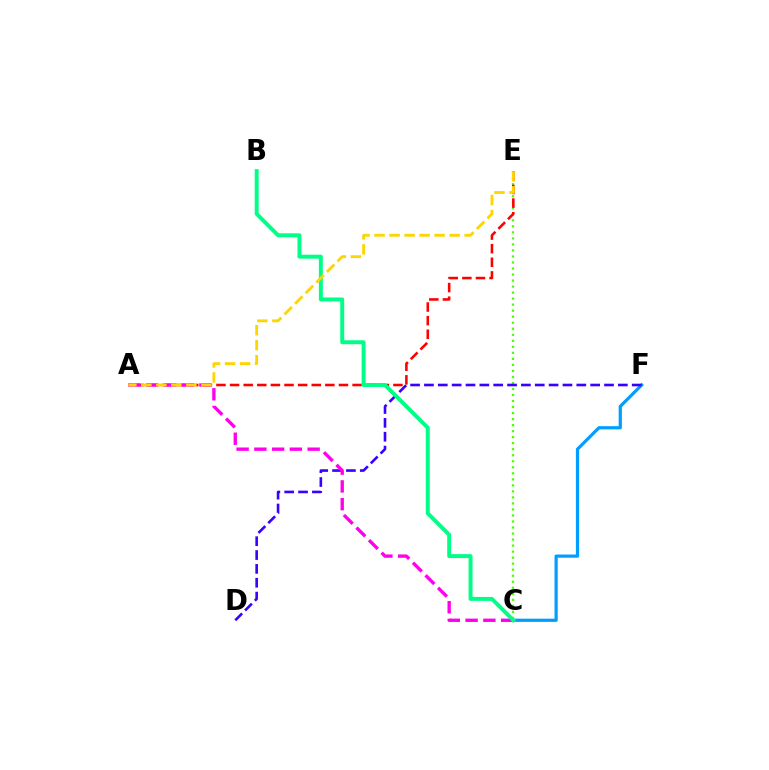{('C', 'F'): [{'color': '#009eff', 'line_style': 'solid', 'thickness': 2.31}], ('C', 'E'): [{'color': '#4fff00', 'line_style': 'dotted', 'thickness': 1.64}], ('A', 'E'): [{'color': '#ff0000', 'line_style': 'dashed', 'thickness': 1.85}, {'color': '#ffd500', 'line_style': 'dashed', 'thickness': 2.04}], ('D', 'F'): [{'color': '#3700ff', 'line_style': 'dashed', 'thickness': 1.88}], ('A', 'C'): [{'color': '#ff00ed', 'line_style': 'dashed', 'thickness': 2.41}], ('B', 'C'): [{'color': '#00ff86', 'line_style': 'solid', 'thickness': 2.85}]}